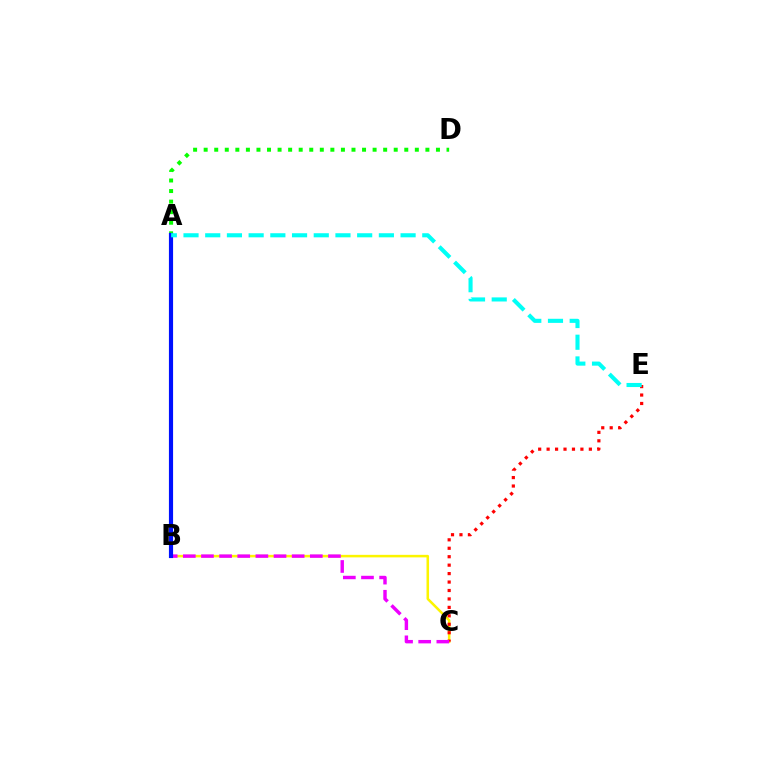{('B', 'C'): [{'color': '#fcf500', 'line_style': 'solid', 'thickness': 1.83}, {'color': '#ee00ff', 'line_style': 'dashed', 'thickness': 2.46}], ('C', 'E'): [{'color': '#ff0000', 'line_style': 'dotted', 'thickness': 2.29}], ('A', 'D'): [{'color': '#08ff00', 'line_style': 'dotted', 'thickness': 2.87}], ('A', 'B'): [{'color': '#0010ff', 'line_style': 'solid', 'thickness': 2.99}], ('A', 'E'): [{'color': '#00fff6', 'line_style': 'dashed', 'thickness': 2.95}]}